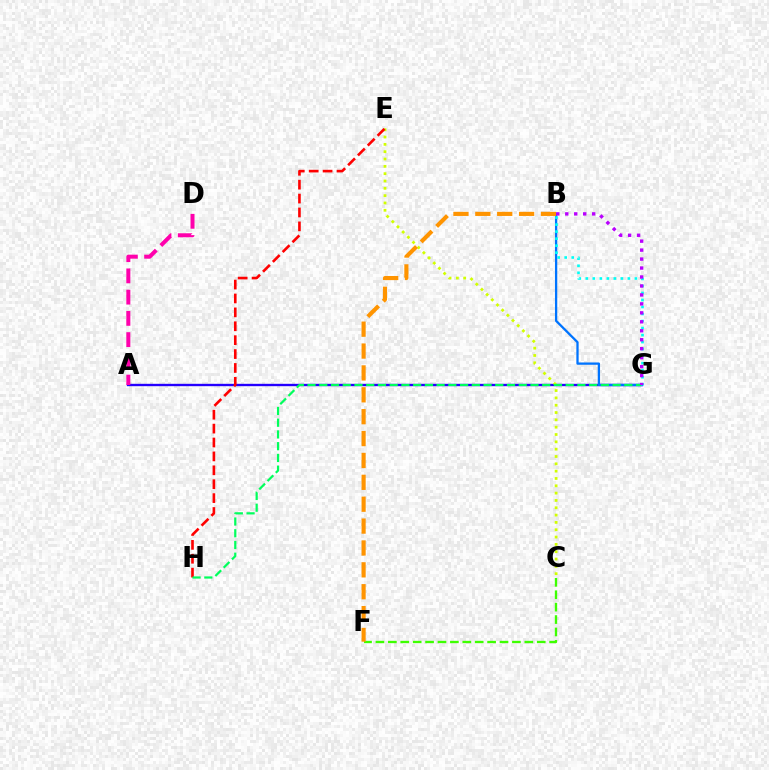{('C', 'F'): [{'color': '#3dff00', 'line_style': 'dashed', 'thickness': 1.69}], ('A', 'G'): [{'color': '#2500ff', 'line_style': 'solid', 'thickness': 1.7}], ('C', 'E'): [{'color': '#d1ff00', 'line_style': 'dotted', 'thickness': 1.99}], ('B', 'G'): [{'color': '#0074ff', 'line_style': 'solid', 'thickness': 1.64}, {'color': '#00fff6', 'line_style': 'dotted', 'thickness': 1.91}, {'color': '#b900ff', 'line_style': 'dotted', 'thickness': 2.44}], ('E', 'H'): [{'color': '#ff0000', 'line_style': 'dashed', 'thickness': 1.89}], ('G', 'H'): [{'color': '#00ff5c', 'line_style': 'dashed', 'thickness': 1.59}], ('A', 'D'): [{'color': '#ff00ac', 'line_style': 'dashed', 'thickness': 2.89}], ('B', 'F'): [{'color': '#ff9400', 'line_style': 'dashed', 'thickness': 2.97}]}